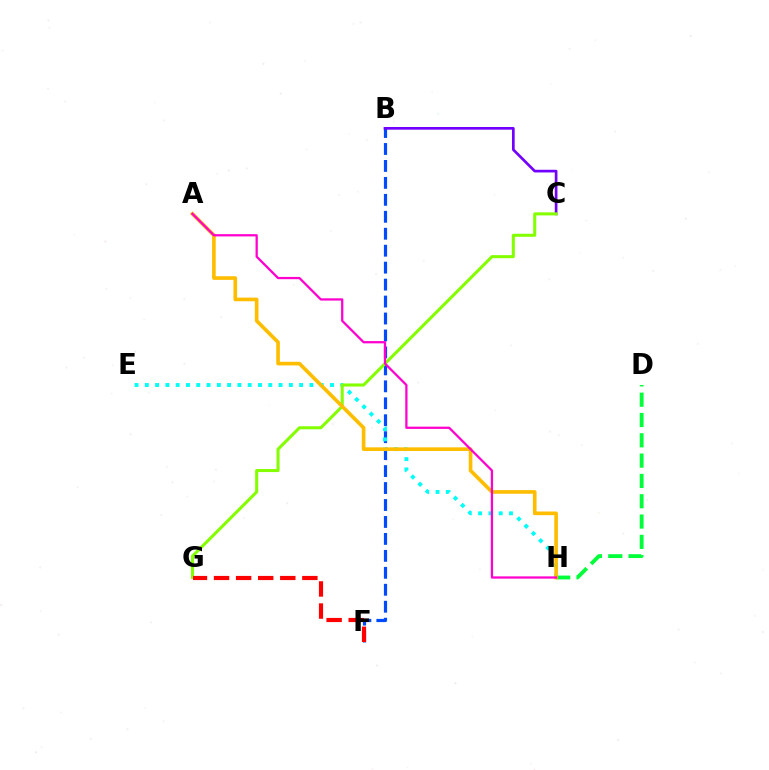{('B', 'F'): [{'color': '#004bff', 'line_style': 'dashed', 'thickness': 2.3}], ('D', 'H'): [{'color': '#00ff39', 'line_style': 'dashed', 'thickness': 2.76}], ('E', 'H'): [{'color': '#00fff6', 'line_style': 'dotted', 'thickness': 2.8}], ('B', 'C'): [{'color': '#7200ff', 'line_style': 'solid', 'thickness': 1.94}], ('C', 'G'): [{'color': '#84ff00', 'line_style': 'solid', 'thickness': 2.19}], ('A', 'H'): [{'color': '#ffbd00', 'line_style': 'solid', 'thickness': 2.63}, {'color': '#ff00cf', 'line_style': 'solid', 'thickness': 1.63}], ('F', 'G'): [{'color': '#ff0000', 'line_style': 'dashed', 'thickness': 3.0}]}